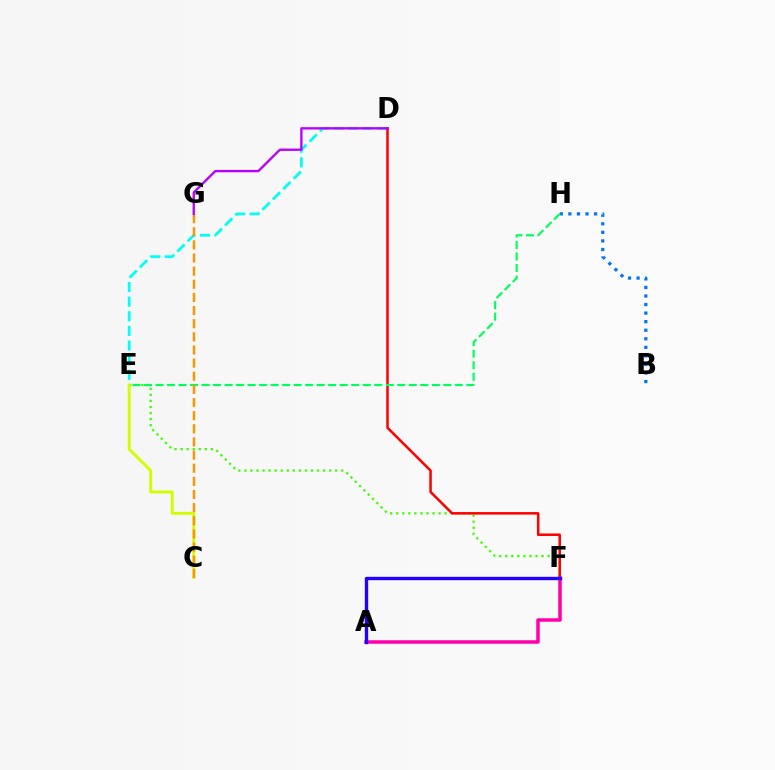{('D', 'E'): [{'color': '#00fff6', 'line_style': 'dashed', 'thickness': 1.99}], ('E', 'F'): [{'color': '#3dff00', 'line_style': 'dotted', 'thickness': 1.64}], ('B', 'H'): [{'color': '#0074ff', 'line_style': 'dotted', 'thickness': 2.33}], ('D', 'F'): [{'color': '#ff0000', 'line_style': 'solid', 'thickness': 1.81}], ('E', 'H'): [{'color': '#00ff5c', 'line_style': 'dashed', 'thickness': 1.56}], ('C', 'E'): [{'color': '#d1ff00', 'line_style': 'solid', 'thickness': 2.11}], ('A', 'F'): [{'color': '#ff00ac', 'line_style': 'solid', 'thickness': 2.53}, {'color': '#2500ff', 'line_style': 'solid', 'thickness': 2.42}], ('C', 'G'): [{'color': '#ff9400', 'line_style': 'dashed', 'thickness': 1.78}], ('D', 'G'): [{'color': '#b900ff', 'line_style': 'solid', 'thickness': 1.68}]}